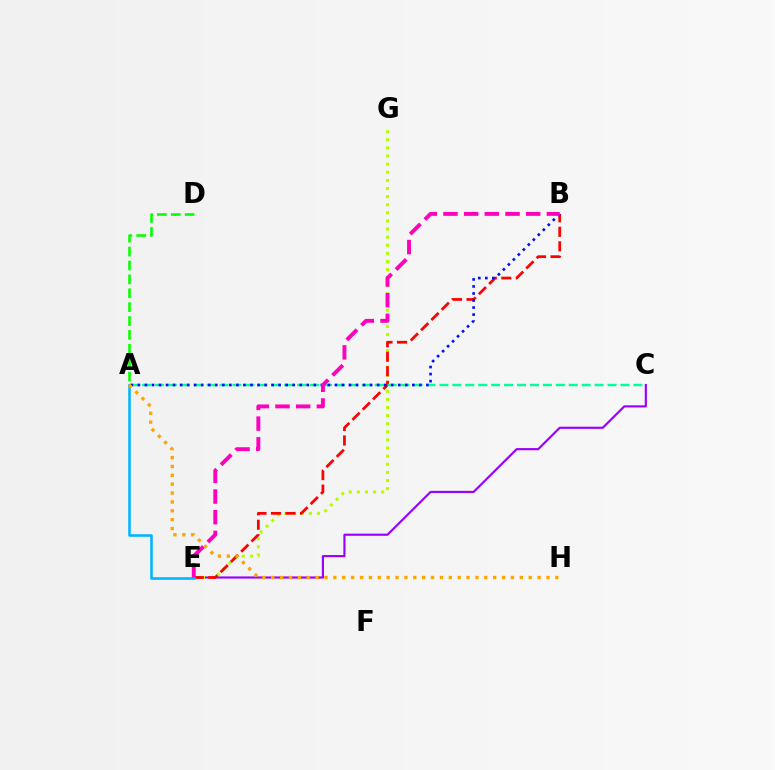{('C', 'E'): [{'color': '#9b00ff', 'line_style': 'solid', 'thickness': 1.55}], ('E', 'G'): [{'color': '#b3ff00', 'line_style': 'dotted', 'thickness': 2.2}], ('B', 'E'): [{'color': '#ff0000', 'line_style': 'dashed', 'thickness': 1.97}, {'color': '#ff00bd', 'line_style': 'dashed', 'thickness': 2.81}], ('A', 'C'): [{'color': '#00ff9d', 'line_style': 'dashed', 'thickness': 1.76}], ('A', 'B'): [{'color': '#0010ff', 'line_style': 'dotted', 'thickness': 1.91}], ('A', 'D'): [{'color': '#08ff00', 'line_style': 'dashed', 'thickness': 1.89}], ('A', 'E'): [{'color': '#00b5ff', 'line_style': 'solid', 'thickness': 1.85}], ('A', 'H'): [{'color': '#ffa500', 'line_style': 'dotted', 'thickness': 2.41}]}